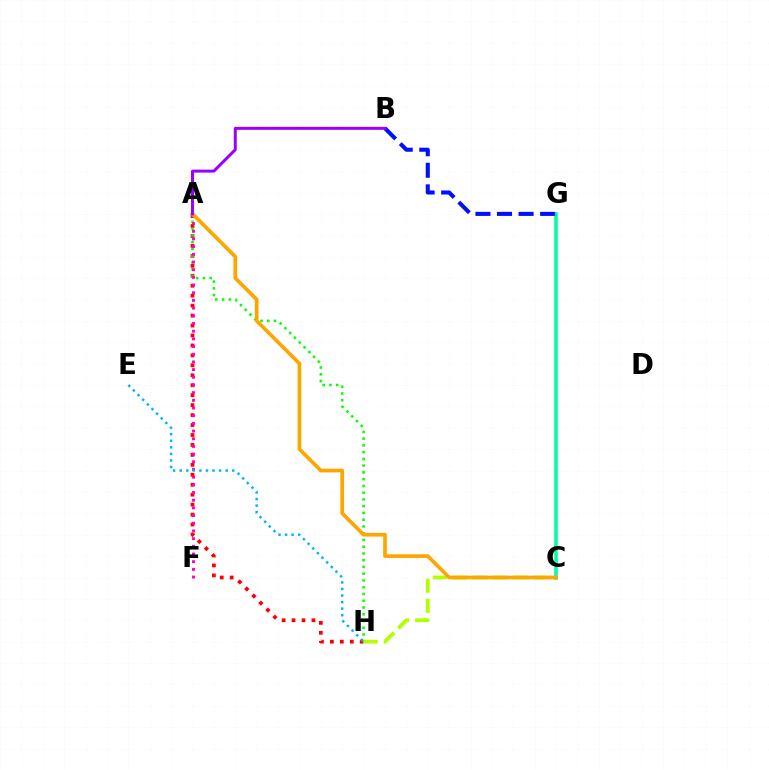{('A', 'H'): [{'color': '#ff0000', 'line_style': 'dotted', 'thickness': 2.7}, {'color': '#08ff00', 'line_style': 'dotted', 'thickness': 1.84}], ('C', 'H'): [{'color': '#b3ff00', 'line_style': 'dashed', 'thickness': 2.73}], ('C', 'G'): [{'color': '#00ff9d', 'line_style': 'solid', 'thickness': 2.58}], ('B', 'G'): [{'color': '#0010ff', 'line_style': 'dashed', 'thickness': 2.93}], ('A', 'F'): [{'color': '#ff00bd', 'line_style': 'dotted', 'thickness': 2.09}], ('E', 'H'): [{'color': '#00b5ff', 'line_style': 'dotted', 'thickness': 1.78}], ('A', 'C'): [{'color': '#ffa500', 'line_style': 'solid', 'thickness': 2.66}], ('A', 'B'): [{'color': '#9b00ff', 'line_style': 'solid', 'thickness': 2.15}]}